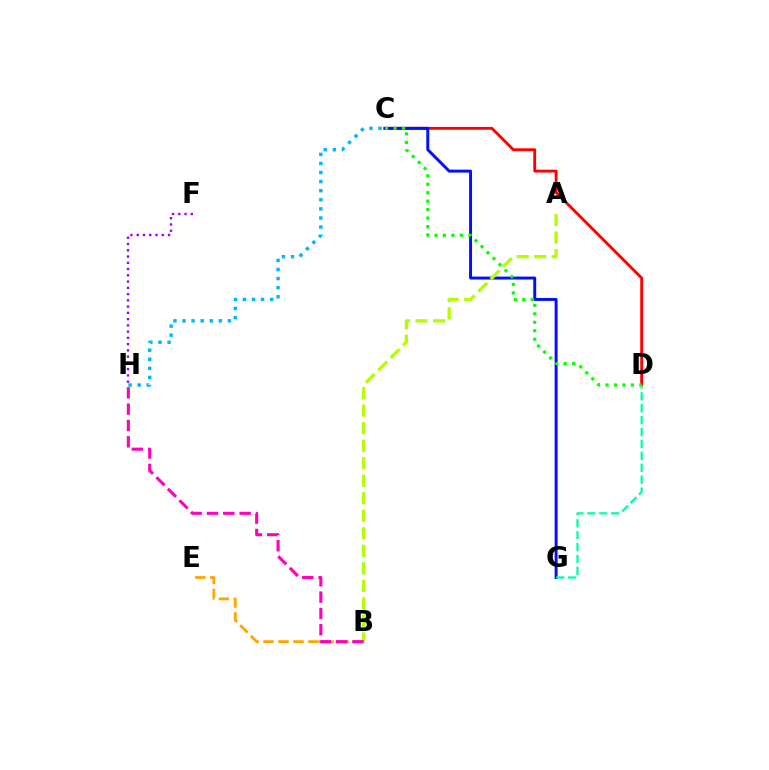{('C', 'D'): [{'color': '#ff0000', 'line_style': 'solid', 'thickness': 2.05}, {'color': '#08ff00', 'line_style': 'dotted', 'thickness': 2.3}], ('F', 'H'): [{'color': '#9b00ff', 'line_style': 'dotted', 'thickness': 1.7}], ('B', 'E'): [{'color': '#ffa500', 'line_style': 'dashed', 'thickness': 2.03}], ('C', 'G'): [{'color': '#0010ff', 'line_style': 'solid', 'thickness': 2.12}], ('A', 'B'): [{'color': '#b3ff00', 'line_style': 'dashed', 'thickness': 2.38}], ('B', 'H'): [{'color': '#ff00bd', 'line_style': 'dashed', 'thickness': 2.22}], ('D', 'G'): [{'color': '#00ff9d', 'line_style': 'dashed', 'thickness': 1.62}], ('C', 'H'): [{'color': '#00b5ff', 'line_style': 'dotted', 'thickness': 2.47}]}